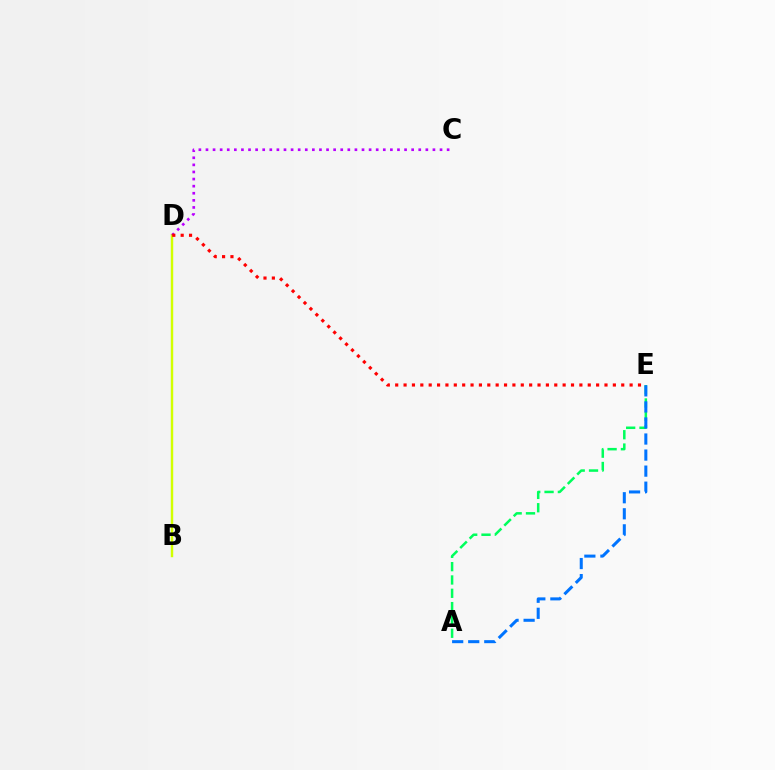{('A', 'E'): [{'color': '#00ff5c', 'line_style': 'dashed', 'thickness': 1.81}, {'color': '#0074ff', 'line_style': 'dashed', 'thickness': 2.18}], ('B', 'D'): [{'color': '#d1ff00', 'line_style': 'solid', 'thickness': 1.75}], ('C', 'D'): [{'color': '#b900ff', 'line_style': 'dotted', 'thickness': 1.93}], ('D', 'E'): [{'color': '#ff0000', 'line_style': 'dotted', 'thickness': 2.27}]}